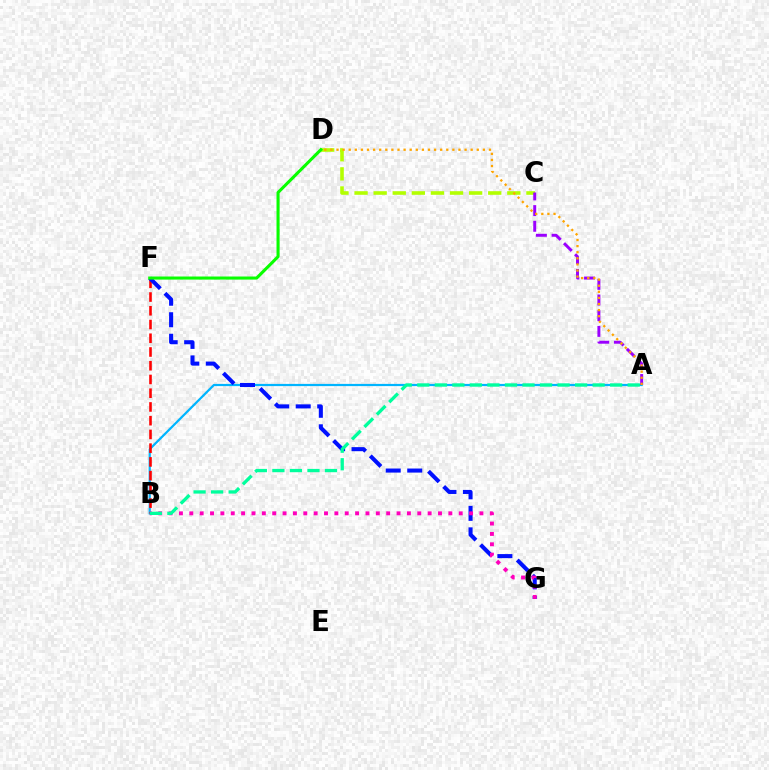{('C', 'D'): [{'color': '#b3ff00', 'line_style': 'dashed', 'thickness': 2.59}], ('A', 'B'): [{'color': '#00b5ff', 'line_style': 'solid', 'thickness': 1.59}, {'color': '#00ff9d', 'line_style': 'dashed', 'thickness': 2.38}], ('B', 'F'): [{'color': '#ff0000', 'line_style': 'dashed', 'thickness': 1.87}], ('F', 'G'): [{'color': '#0010ff', 'line_style': 'dashed', 'thickness': 2.92}], ('B', 'G'): [{'color': '#ff00bd', 'line_style': 'dotted', 'thickness': 2.82}], ('A', 'C'): [{'color': '#9b00ff', 'line_style': 'dashed', 'thickness': 2.13}], ('D', 'F'): [{'color': '#08ff00', 'line_style': 'solid', 'thickness': 2.22}], ('A', 'D'): [{'color': '#ffa500', 'line_style': 'dotted', 'thickness': 1.66}]}